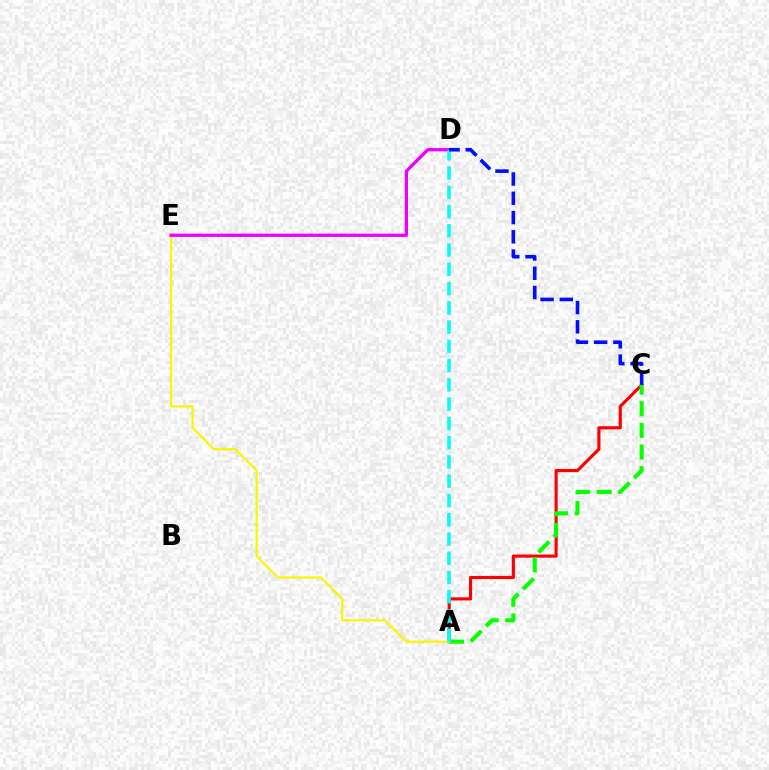{('A', 'C'): [{'color': '#ff0000', 'line_style': 'solid', 'thickness': 2.25}, {'color': '#08ff00', 'line_style': 'dashed', 'thickness': 2.94}], ('A', 'E'): [{'color': '#fcf500', 'line_style': 'solid', 'thickness': 1.59}], ('D', 'E'): [{'color': '#ee00ff', 'line_style': 'solid', 'thickness': 2.35}], ('A', 'D'): [{'color': '#00fff6', 'line_style': 'dashed', 'thickness': 2.62}], ('C', 'D'): [{'color': '#0010ff', 'line_style': 'dashed', 'thickness': 2.62}]}